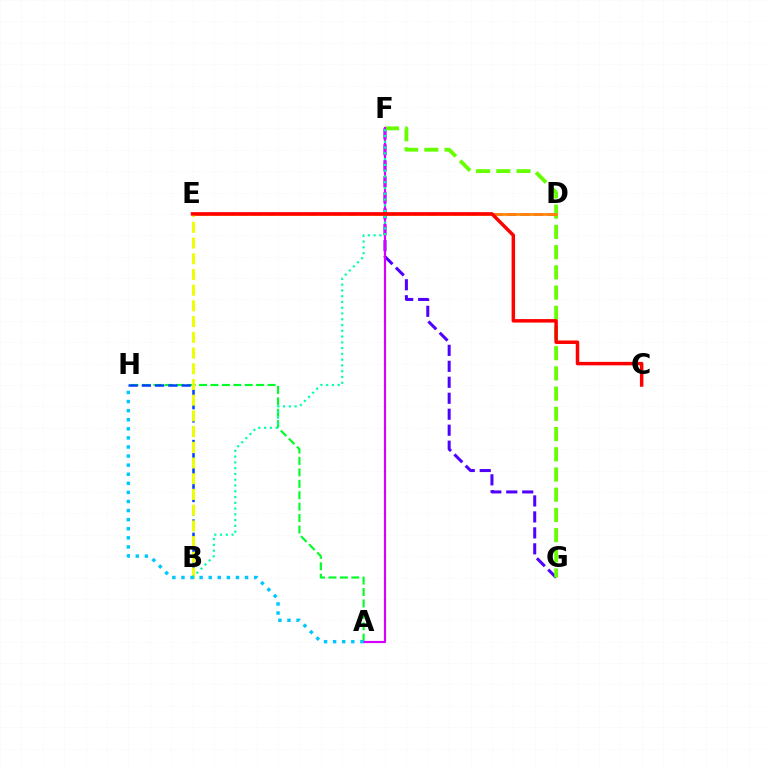{('F', 'G'): [{'color': '#4f00ff', 'line_style': 'dashed', 'thickness': 2.17}, {'color': '#66ff00', 'line_style': 'dashed', 'thickness': 2.75}], ('A', 'H'): [{'color': '#00ff27', 'line_style': 'dashed', 'thickness': 1.55}, {'color': '#00c7ff', 'line_style': 'dotted', 'thickness': 2.47}], ('D', 'E'): [{'color': '#ff00a0', 'line_style': 'dashed', 'thickness': 1.82}, {'color': '#ff8800', 'line_style': 'solid', 'thickness': 1.92}], ('B', 'H'): [{'color': '#003fff', 'line_style': 'dashed', 'thickness': 1.8}], ('B', 'E'): [{'color': '#eeff00', 'line_style': 'dashed', 'thickness': 2.13}], ('A', 'F'): [{'color': '#d600ff', 'line_style': 'solid', 'thickness': 1.57}], ('B', 'F'): [{'color': '#00ffaf', 'line_style': 'dotted', 'thickness': 1.57}], ('C', 'E'): [{'color': '#ff0000', 'line_style': 'solid', 'thickness': 2.5}]}